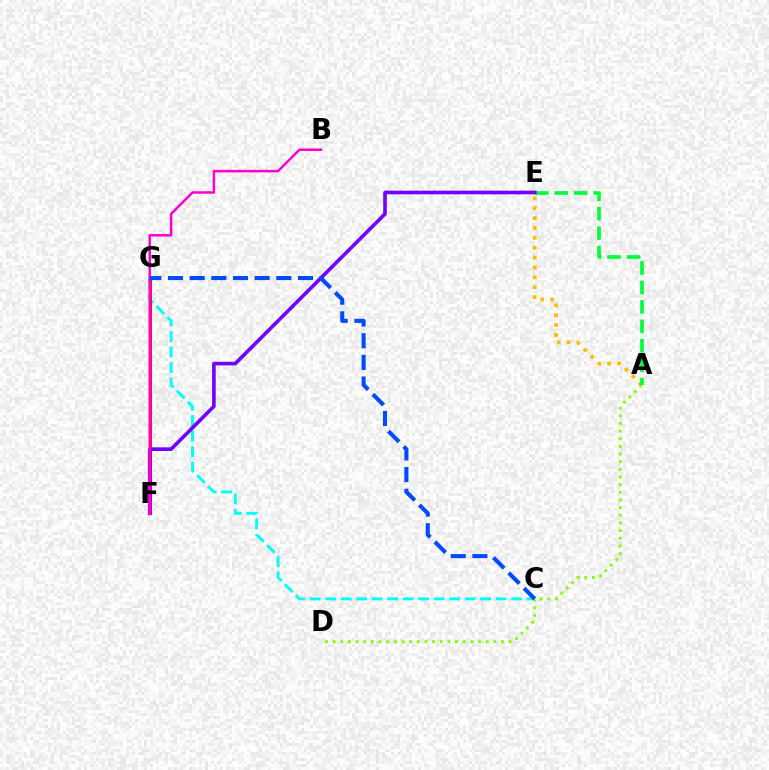{('A', 'D'): [{'color': '#84ff00', 'line_style': 'dotted', 'thickness': 2.08}], ('A', 'E'): [{'color': '#ffbd00', 'line_style': 'dotted', 'thickness': 2.68}, {'color': '#00ff39', 'line_style': 'dashed', 'thickness': 2.64}], ('C', 'G'): [{'color': '#00fff6', 'line_style': 'dashed', 'thickness': 2.1}, {'color': '#004bff', 'line_style': 'dashed', 'thickness': 2.94}], ('F', 'G'): [{'color': '#ff0000', 'line_style': 'solid', 'thickness': 2.02}], ('E', 'F'): [{'color': '#7200ff', 'line_style': 'solid', 'thickness': 2.6}], ('B', 'F'): [{'color': '#ff00cf', 'line_style': 'solid', 'thickness': 1.8}]}